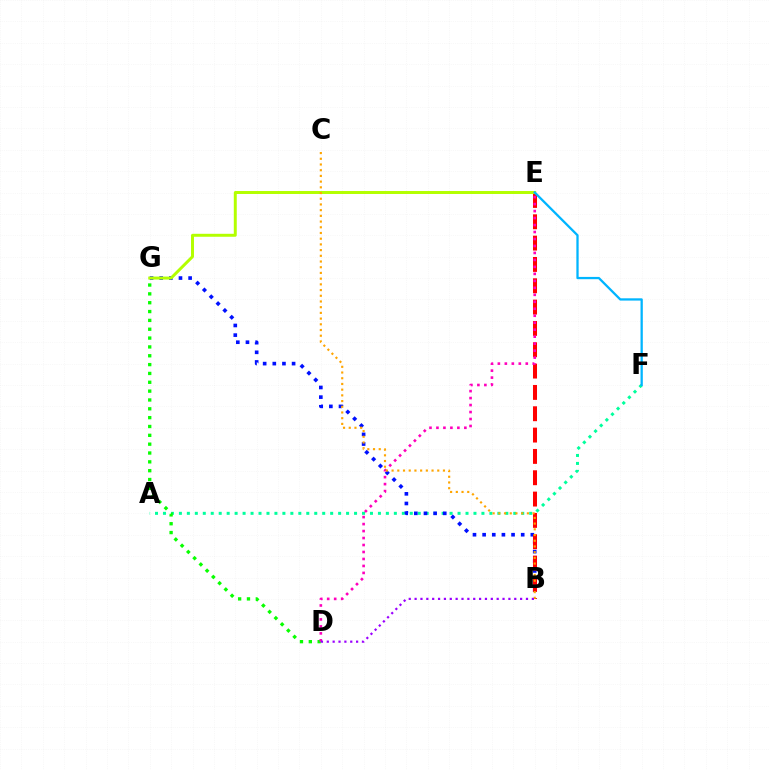{('A', 'F'): [{'color': '#00ff9d', 'line_style': 'dotted', 'thickness': 2.16}], ('D', 'G'): [{'color': '#08ff00', 'line_style': 'dotted', 'thickness': 2.4}], ('B', 'G'): [{'color': '#0010ff', 'line_style': 'dotted', 'thickness': 2.62}], ('B', 'E'): [{'color': '#ff0000', 'line_style': 'dashed', 'thickness': 2.9}], ('D', 'E'): [{'color': '#ff00bd', 'line_style': 'dotted', 'thickness': 1.9}], ('E', 'G'): [{'color': '#b3ff00', 'line_style': 'solid', 'thickness': 2.14}], ('B', 'C'): [{'color': '#ffa500', 'line_style': 'dotted', 'thickness': 1.55}], ('E', 'F'): [{'color': '#00b5ff', 'line_style': 'solid', 'thickness': 1.64}], ('B', 'D'): [{'color': '#9b00ff', 'line_style': 'dotted', 'thickness': 1.59}]}